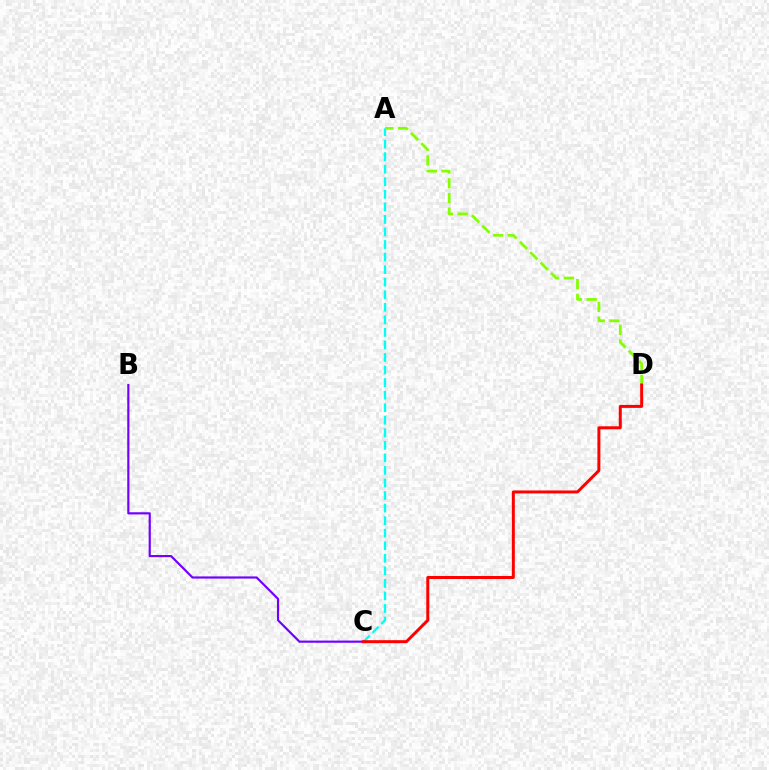{('A', 'C'): [{'color': '#00fff6', 'line_style': 'dashed', 'thickness': 1.71}], ('A', 'D'): [{'color': '#84ff00', 'line_style': 'dashed', 'thickness': 2.0}], ('B', 'C'): [{'color': '#7200ff', 'line_style': 'solid', 'thickness': 1.57}], ('C', 'D'): [{'color': '#ff0000', 'line_style': 'solid', 'thickness': 2.15}]}